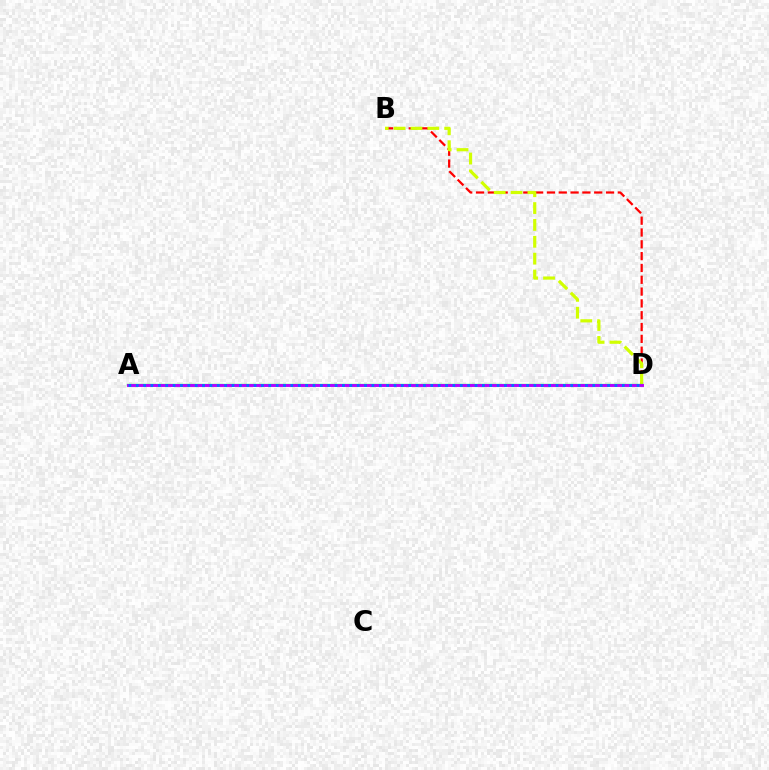{('B', 'D'): [{'color': '#ff0000', 'line_style': 'dashed', 'thickness': 1.61}, {'color': '#d1ff00', 'line_style': 'dashed', 'thickness': 2.29}], ('A', 'D'): [{'color': '#00ff5c', 'line_style': 'solid', 'thickness': 1.66}, {'color': '#b900ff', 'line_style': 'solid', 'thickness': 2.1}, {'color': '#0074ff', 'line_style': 'dotted', 'thickness': 2.0}]}